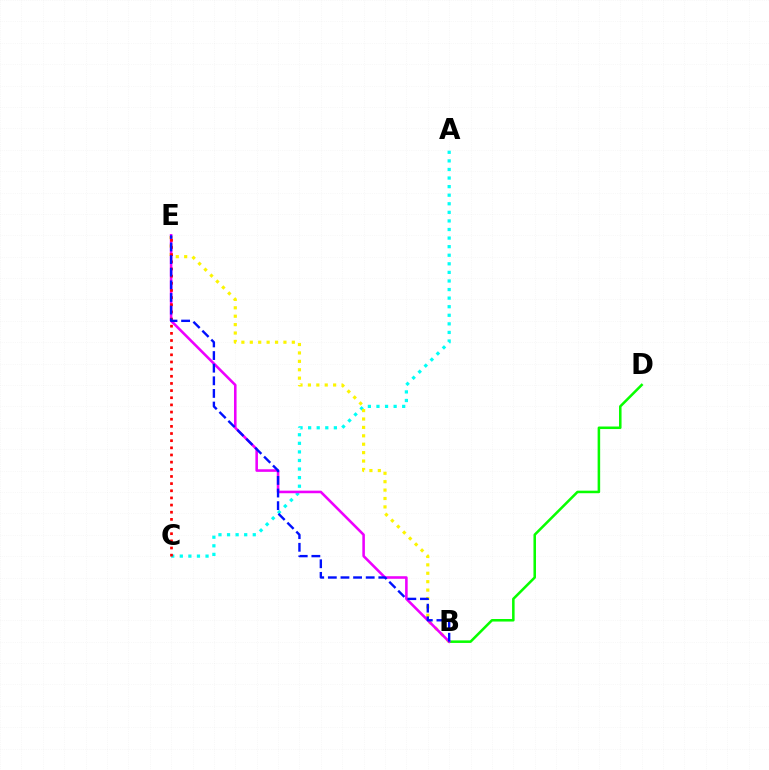{('A', 'C'): [{'color': '#00fff6', 'line_style': 'dotted', 'thickness': 2.33}], ('B', 'E'): [{'color': '#fcf500', 'line_style': 'dotted', 'thickness': 2.28}, {'color': '#ee00ff', 'line_style': 'solid', 'thickness': 1.85}, {'color': '#0010ff', 'line_style': 'dashed', 'thickness': 1.71}], ('B', 'D'): [{'color': '#08ff00', 'line_style': 'solid', 'thickness': 1.83}], ('C', 'E'): [{'color': '#ff0000', 'line_style': 'dotted', 'thickness': 1.94}]}